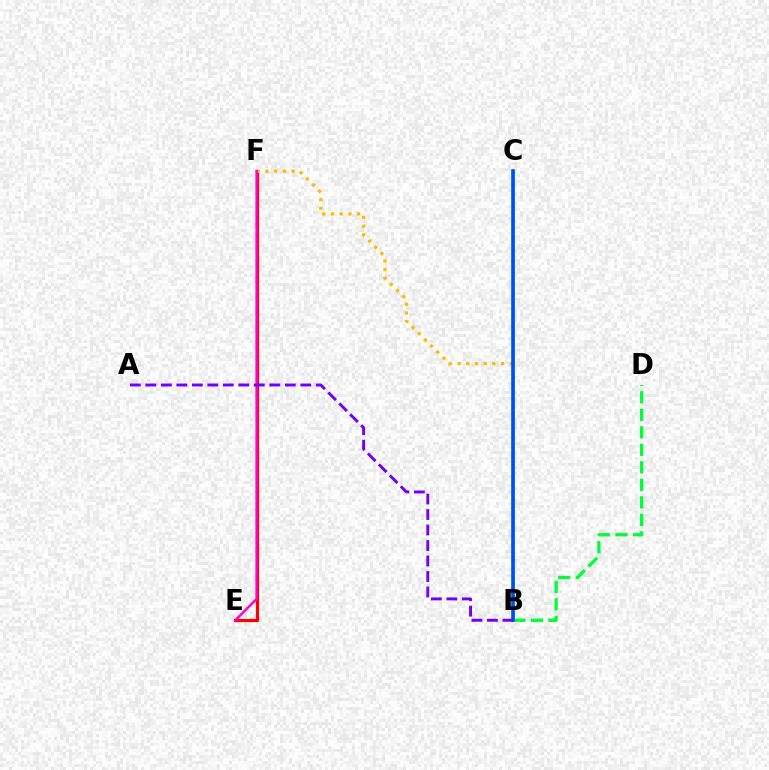{('E', 'F'): [{'color': '#ff0000', 'line_style': 'solid', 'thickness': 2.29}, {'color': '#ff00cf', 'line_style': 'solid', 'thickness': 1.76}], ('B', 'F'): [{'color': '#ffbd00', 'line_style': 'dotted', 'thickness': 2.36}], ('B', 'C'): [{'color': '#84ff00', 'line_style': 'solid', 'thickness': 2.37}, {'color': '#00fff6', 'line_style': 'dashed', 'thickness': 1.92}, {'color': '#004bff', 'line_style': 'solid', 'thickness': 2.57}], ('B', 'D'): [{'color': '#00ff39', 'line_style': 'dashed', 'thickness': 2.38}], ('A', 'B'): [{'color': '#7200ff', 'line_style': 'dashed', 'thickness': 2.1}]}